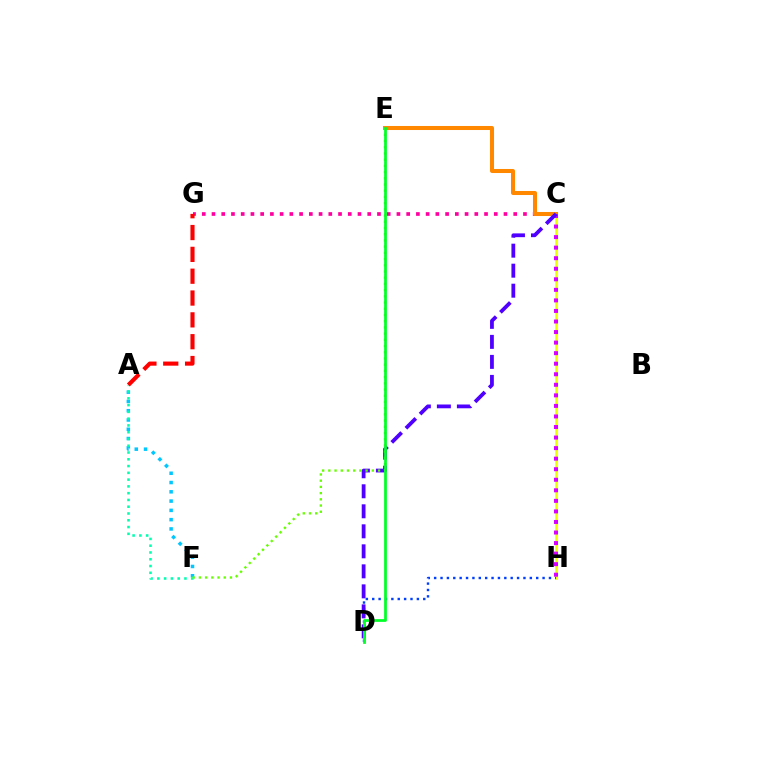{('C', 'H'): [{'color': '#eeff00', 'line_style': 'solid', 'thickness': 1.82}, {'color': '#d600ff', 'line_style': 'dotted', 'thickness': 2.87}], ('C', 'G'): [{'color': '#ff00a0', 'line_style': 'dotted', 'thickness': 2.64}], ('A', 'F'): [{'color': '#00c7ff', 'line_style': 'dotted', 'thickness': 2.52}, {'color': '#00ffaf', 'line_style': 'dotted', 'thickness': 1.84}], ('C', 'E'): [{'color': '#ff8800', 'line_style': 'solid', 'thickness': 2.9}], ('D', 'H'): [{'color': '#003fff', 'line_style': 'dotted', 'thickness': 1.73}], ('C', 'D'): [{'color': '#4f00ff', 'line_style': 'dashed', 'thickness': 2.72}], ('A', 'G'): [{'color': '#ff0000', 'line_style': 'dashed', 'thickness': 2.97}], ('E', 'F'): [{'color': '#66ff00', 'line_style': 'dotted', 'thickness': 1.69}], ('D', 'E'): [{'color': '#00ff27', 'line_style': 'solid', 'thickness': 1.97}]}